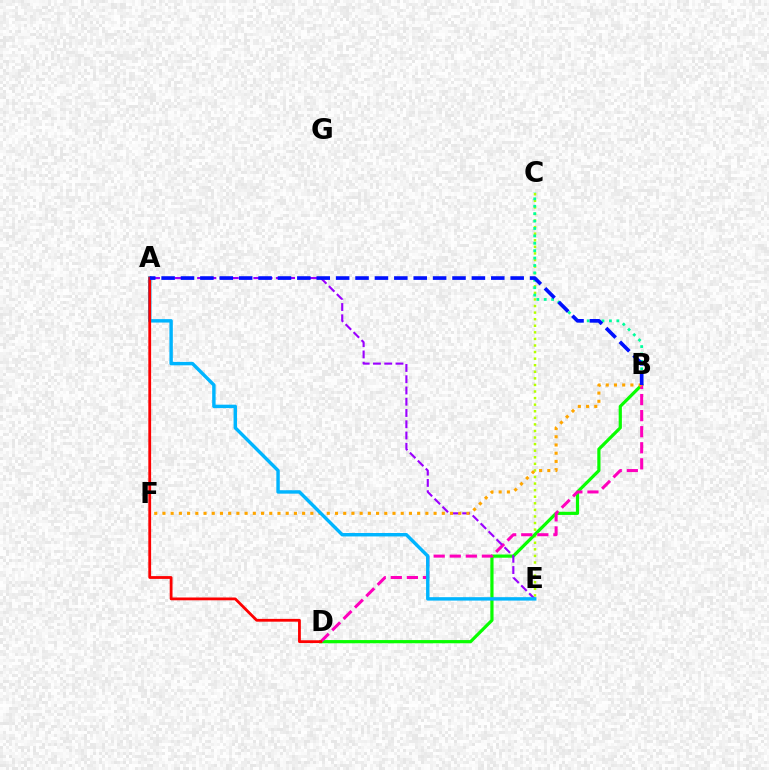{('C', 'E'): [{'color': '#b3ff00', 'line_style': 'dotted', 'thickness': 1.79}], ('B', 'C'): [{'color': '#00ff9d', 'line_style': 'dotted', 'thickness': 2.01}], ('B', 'D'): [{'color': '#08ff00', 'line_style': 'solid', 'thickness': 2.3}, {'color': '#ff00bd', 'line_style': 'dashed', 'thickness': 2.18}], ('A', 'E'): [{'color': '#9b00ff', 'line_style': 'dashed', 'thickness': 1.53}, {'color': '#00b5ff', 'line_style': 'solid', 'thickness': 2.46}], ('B', 'F'): [{'color': '#ffa500', 'line_style': 'dotted', 'thickness': 2.23}], ('A', 'D'): [{'color': '#ff0000', 'line_style': 'solid', 'thickness': 2.02}], ('A', 'B'): [{'color': '#0010ff', 'line_style': 'dashed', 'thickness': 2.63}]}